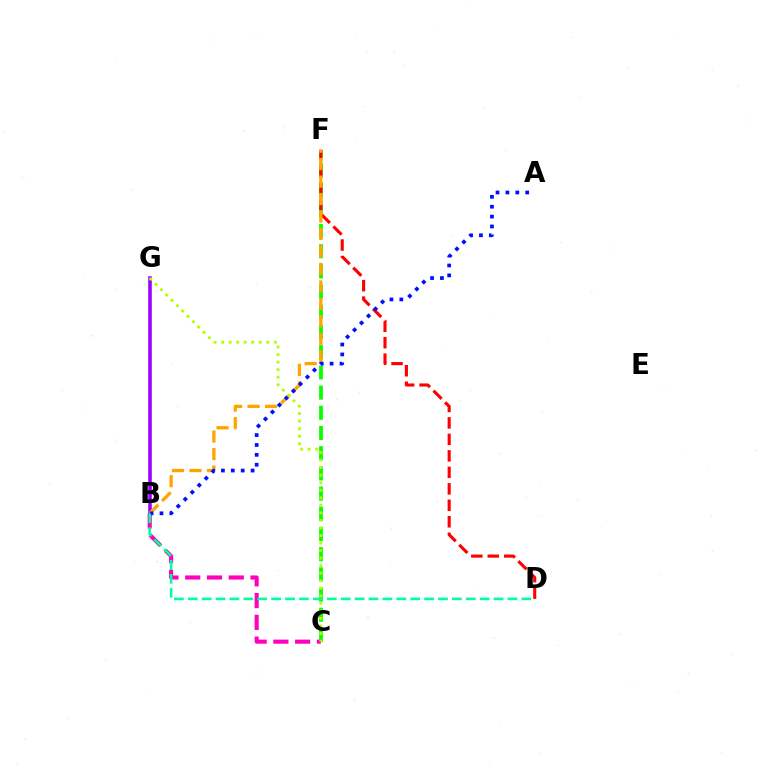{('B', 'G'): [{'color': '#00b5ff', 'line_style': 'dashed', 'thickness': 1.63}, {'color': '#9b00ff', 'line_style': 'solid', 'thickness': 2.54}], ('C', 'F'): [{'color': '#08ff00', 'line_style': 'dashed', 'thickness': 2.74}], ('D', 'F'): [{'color': '#ff0000', 'line_style': 'dashed', 'thickness': 2.24}], ('B', 'C'): [{'color': '#ff00bd', 'line_style': 'dashed', 'thickness': 2.96}], ('B', 'F'): [{'color': '#ffa500', 'line_style': 'dashed', 'thickness': 2.37}], ('A', 'B'): [{'color': '#0010ff', 'line_style': 'dotted', 'thickness': 2.69}], ('B', 'D'): [{'color': '#00ff9d', 'line_style': 'dashed', 'thickness': 1.89}], ('C', 'G'): [{'color': '#b3ff00', 'line_style': 'dotted', 'thickness': 2.05}]}